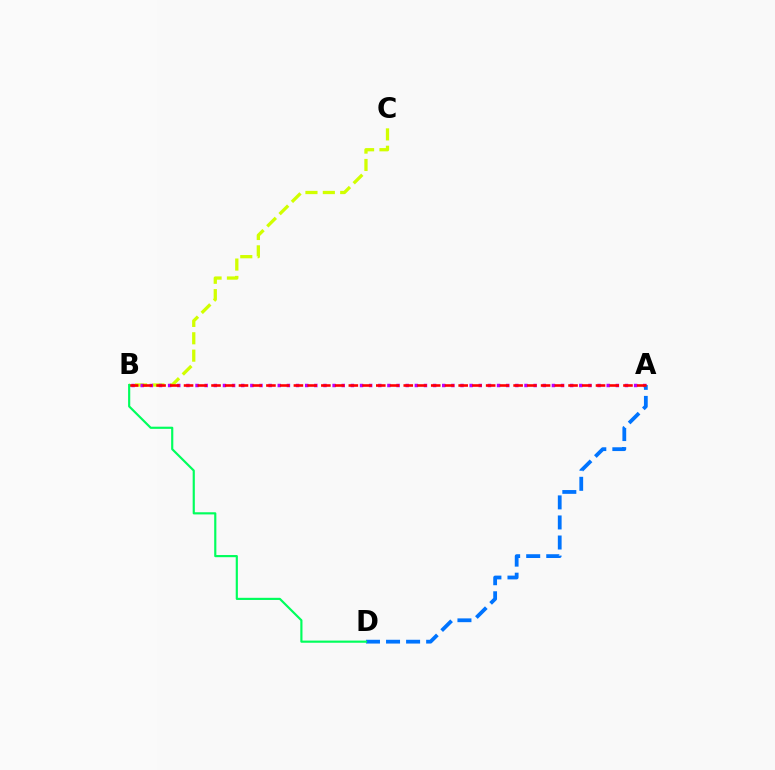{('B', 'C'): [{'color': '#d1ff00', 'line_style': 'dashed', 'thickness': 2.36}], ('A', 'B'): [{'color': '#b900ff', 'line_style': 'dotted', 'thickness': 2.48}, {'color': '#ff0000', 'line_style': 'dashed', 'thickness': 1.87}], ('A', 'D'): [{'color': '#0074ff', 'line_style': 'dashed', 'thickness': 2.72}], ('B', 'D'): [{'color': '#00ff5c', 'line_style': 'solid', 'thickness': 1.56}]}